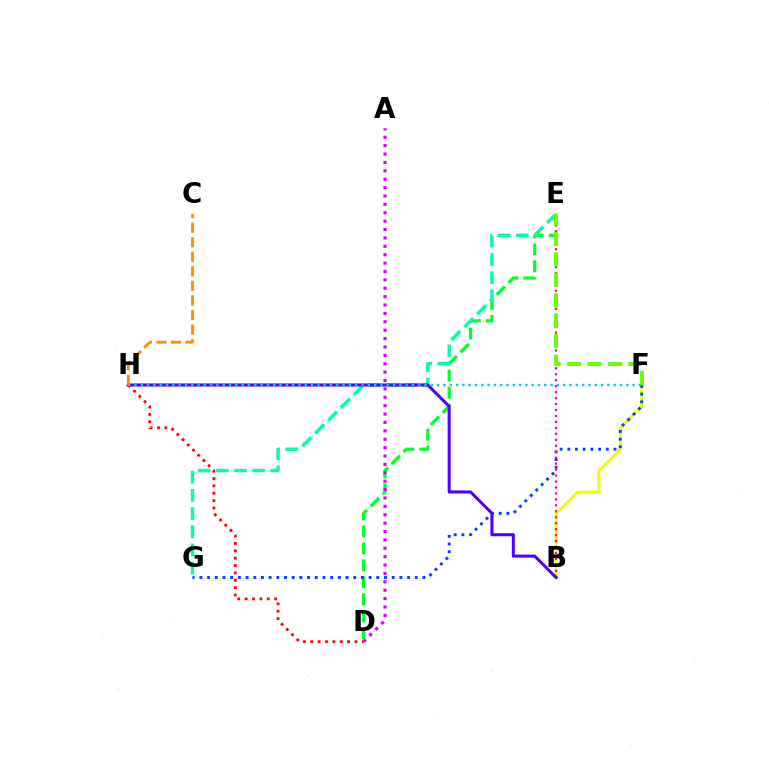{('D', 'H'): [{'color': '#ff0000', 'line_style': 'dotted', 'thickness': 2.0}], ('D', 'E'): [{'color': '#00ff27', 'line_style': 'dashed', 'thickness': 2.31}], ('B', 'F'): [{'color': '#eeff00', 'line_style': 'solid', 'thickness': 2.07}], ('F', 'G'): [{'color': '#003fff', 'line_style': 'dotted', 'thickness': 2.09}], ('E', 'G'): [{'color': '#00ffaf', 'line_style': 'dashed', 'thickness': 2.47}], ('B', 'E'): [{'color': '#ff00a0', 'line_style': 'dotted', 'thickness': 1.62}], ('B', 'H'): [{'color': '#4f00ff', 'line_style': 'solid', 'thickness': 2.21}], ('F', 'H'): [{'color': '#00c7ff', 'line_style': 'dotted', 'thickness': 1.71}], ('E', 'F'): [{'color': '#66ff00', 'line_style': 'dashed', 'thickness': 2.78}], ('C', 'H'): [{'color': '#ff8800', 'line_style': 'dashed', 'thickness': 1.98}], ('A', 'D'): [{'color': '#d600ff', 'line_style': 'dotted', 'thickness': 2.28}]}